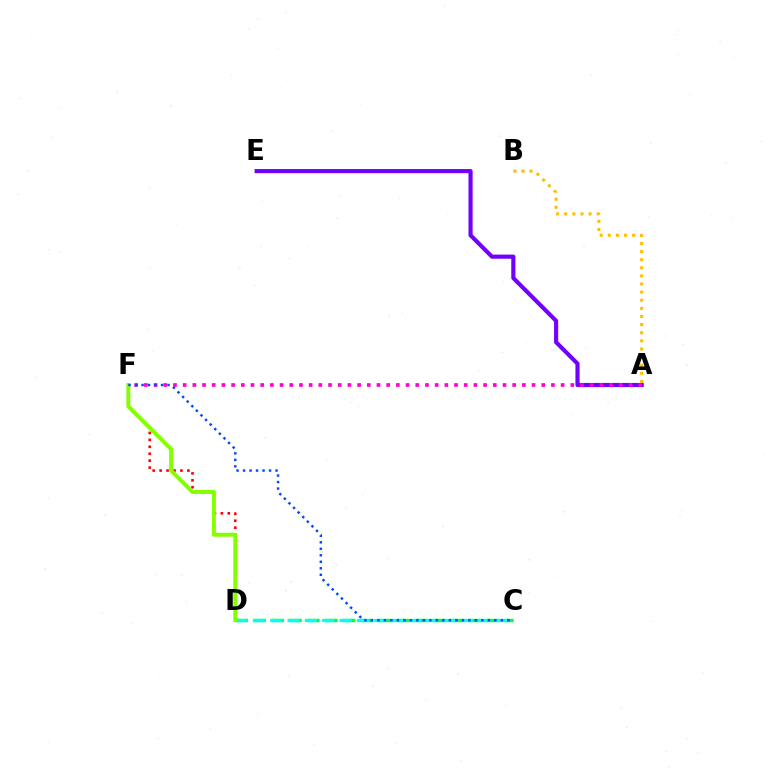{('A', 'E'): [{'color': '#7200ff', 'line_style': 'solid', 'thickness': 2.98}], ('C', 'D'): [{'color': '#00ff39', 'line_style': 'dashed', 'thickness': 2.43}, {'color': '#00fff6', 'line_style': 'dashed', 'thickness': 2.36}], ('A', 'F'): [{'color': '#ff00cf', 'line_style': 'dotted', 'thickness': 2.63}], ('D', 'F'): [{'color': '#ff0000', 'line_style': 'dotted', 'thickness': 1.88}, {'color': '#84ff00', 'line_style': 'solid', 'thickness': 2.84}], ('A', 'B'): [{'color': '#ffbd00', 'line_style': 'dotted', 'thickness': 2.2}], ('C', 'F'): [{'color': '#004bff', 'line_style': 'dotted', 'thickness': 1.77}]}